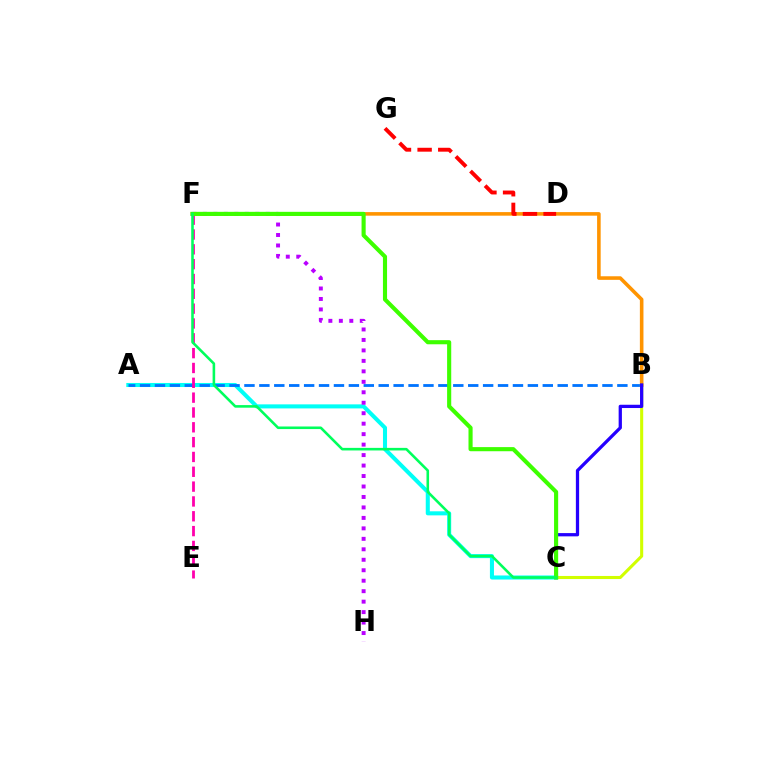{('B', 'C'): [{'color': '#d1ff00', 'line_style': 'solid', 'thickness': 2.22}, {'color': '#2500ff', 'line_style': 'solid', 'thickness': 2.35}], ('A', 'C'): [{'color': '#00fff6', 'line_style': 'solid', 'thickness': 2.92}], ('F', 'H'): [{'color': '#b900ff', 'line_style': 'dotted', 'thickness': 2.84}], ('A', 'B'): [{'color': '#0074ff', 'line_style': 'dashed', 'thickness': 2.03}], ('E', 'F'): [{'color': '#ff00ac', 'line_style': 'dashed', 'thickness': 2.01}], ('B', 'F'): [{'color': '#ff9400', 'line_style': 'solid', 'thickness': 2.58}], ('D', 'G'): [{'color': '#ff0000', 'line_style': 'dashed', 'thickness': 2.8}], ('C', 'F'): [{'color': '#3dff00', 'line_style': 'solid', 'thickness': 2.96}, {'color': '#00ff5c', 'line_style': 'solid', 'thickness': 1.86}]}